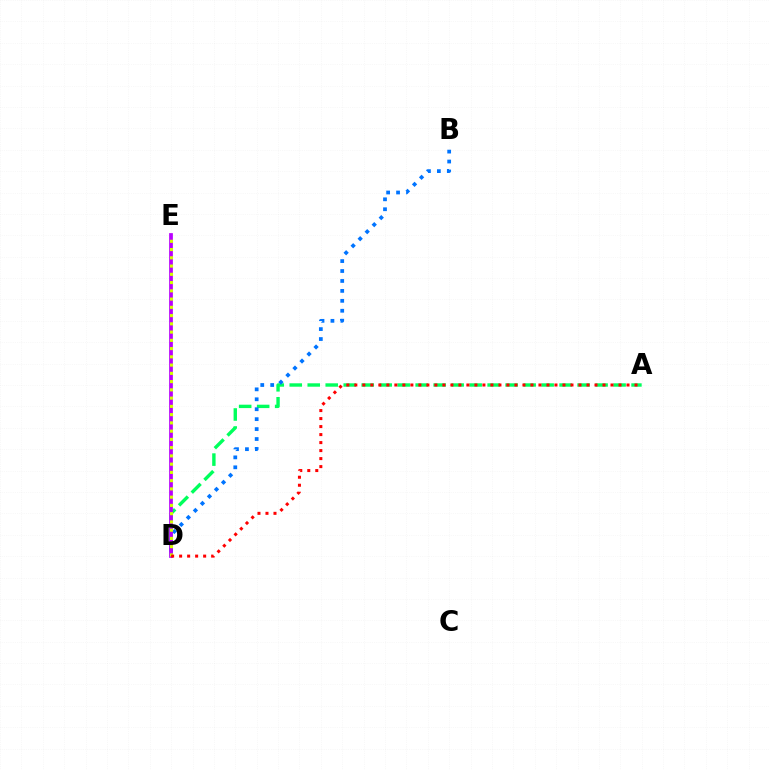{('A', 'D'): [{'color': '#00ff5c', 'line_style': 'dashed', 'thickness': 2.44}, {'color': '#ff0000', 'line_style': 'dotted', 'thickness': 2.18}], ('B', 'D'): [{'color': '#0074ff', 'line_style': 'dotted', 'thickness': 2.7}], ('D', 'E'): [{'color': '#b900ff', 'line_style': 'solid', 'thickness': 2.7}, {'color': '#d1ff00', 'line_style': 'dotted', 'thickness': 2.24}]}